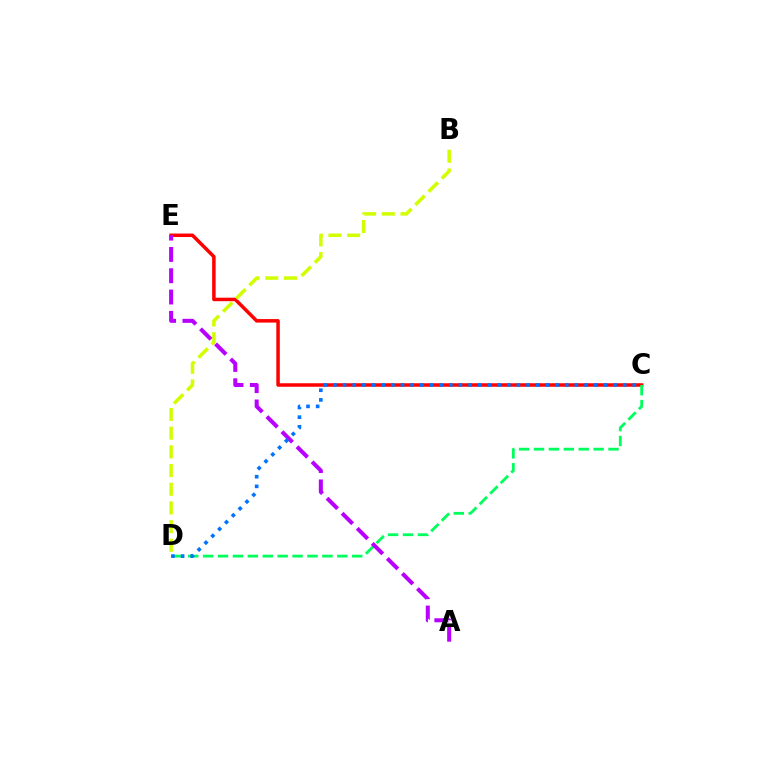{('C', 'E'): [{'color': '#ff0000', 'line_style': 'solid', 'thickness': 2.52}], ('C', 'D'): [{'color': '#00ff5c', 'line_style': 'dashed', 'thickness': 2.03}, {'color': '#0074ff', 'line_style': 'dotted', 'thickness': 2.62}], ('B', 'D'): [{'color': '#d1ff00', 'line_style': 'dashed', 'thickness': 2.54}], ('A', 'E'): [{'color': '#b900ff', 'line_style': 'dashed', 'thickness': 2.89}]}